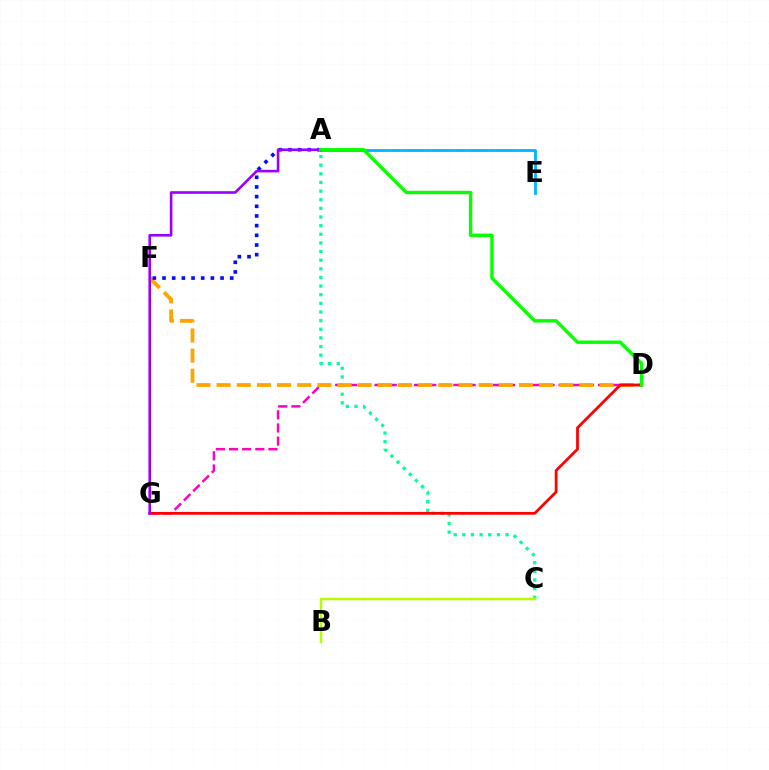{('D', 'G'): [{'color': '#ff00bd', 'line_style': 'dashed', 'thickness': 1.79}, {'color': '#ff0000', 'line_style': 'solid', 'thickness': 2.0}], ('A', 'E'): [{'color': '#00b5ff', 'line_style': 'solid', 'thickness': 2.02}], ('A', 'C'): [{'color': '#00ff9d', 'line_style': 'dotted', 'thickness': 2.35}], ('D', 'F'): [{'color': '#ffa500', 'line_style': 'dashed', 'thickness': 2.74}], ('A', 'F'): [{'color': '#0010ff', 'line_style': 'dotted', 'thickness': 2.63}], ('B', 'C'): [{'color': '#b3ff00', 'line_style': 'solid', 'thickness': 1.78}], ('A', 'G'): [{'color': '#9b00ff', 'line_style': 'solid', 'thickness': 1.88}], ('A', 'D'): [{'color': '#08ff00', 'line_style': 'solid', 'thickness': 2.44}]}